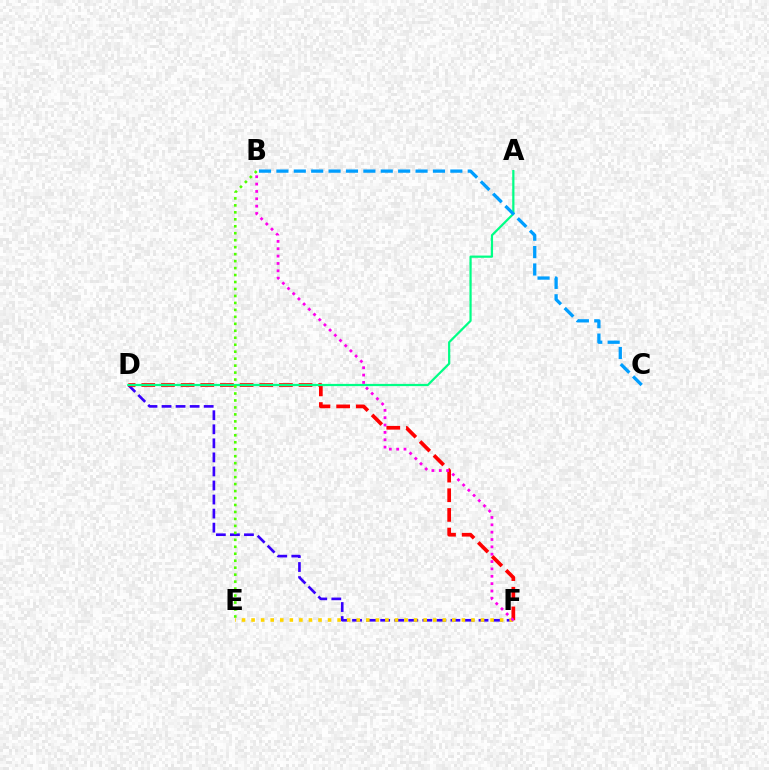{('D', 'F'): [{'color': '#3700ff', 'line_style': 'dashed', 'thickness': 1.91}, {'color': '#ff0000', 'line_style': 'dashed', 'thickness': 2.67}], ('E', 'F'): [{'color': '#ffd500', 'line_style': 'dotted', 'thickness': 2.6}], ('A', 'D'): [{'color': '#00ff86', 'line_style': 'solid', 'thickness': 1.6}], ('B', 'F'): [{'color': '#ff00ed', 'line_style': 'dotted', 'thickness': 2.0}], ('B', 'C'): [{'color': '#009eff', 'line_style': 'dashed', 'thickness': 2.36}], ('B', 'E'): [{'color': '#4fff00', 'line_style': 'dotted', 'thickness': 1.89}]}